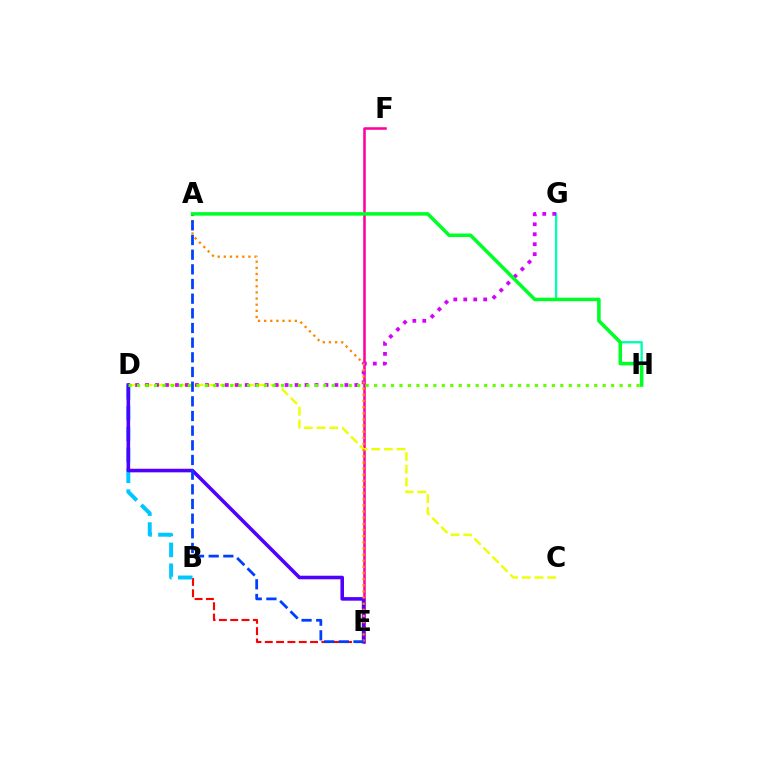{('B', 'E'): [{'color': '#ff0000', 'line_style': 'dashed', 'thickness': 1.54}], ('G', 'H'): [{'color': '#00ffaf', 'line_style': 'solid', 'thickness': 1.68}], ('E', 'F'): [{'color': '#ff00a0', 'line_style': 'solid', 'thickness': 1.83}], ('B', 'D'): [{'color': '#00c7ff', 'line_style': 'dashed', 'thickness': 2.84}], ('C', 'D'): [{'color': '#eeff00', 'line_style': 'dashed', 'thickness': 1.73}], ('D', 'G'): [{'color': '#d600ff', 'line_style': 'dotted', 'thickness': 2.71}], ('D', 'E'): [{'color': '#4f00ff', 'line_style': 'solid', 'thickness': 2.58}], ('A', 'E'): [{'color': '#ff8800', 'line_style': 'dotted', 'thickness': 1.67}, {'color': '#003fff', 'line_style': 'dashed', 'thickness': 1.99}], ('D', 'H'): [{'color': '#66ff00', 'line_style': 'dotted', 'thickness': 2.3}], ('A', 'H'): [{'color': '#00ff27', 'line_style': 'solid', 'thickness': 2.54}]}